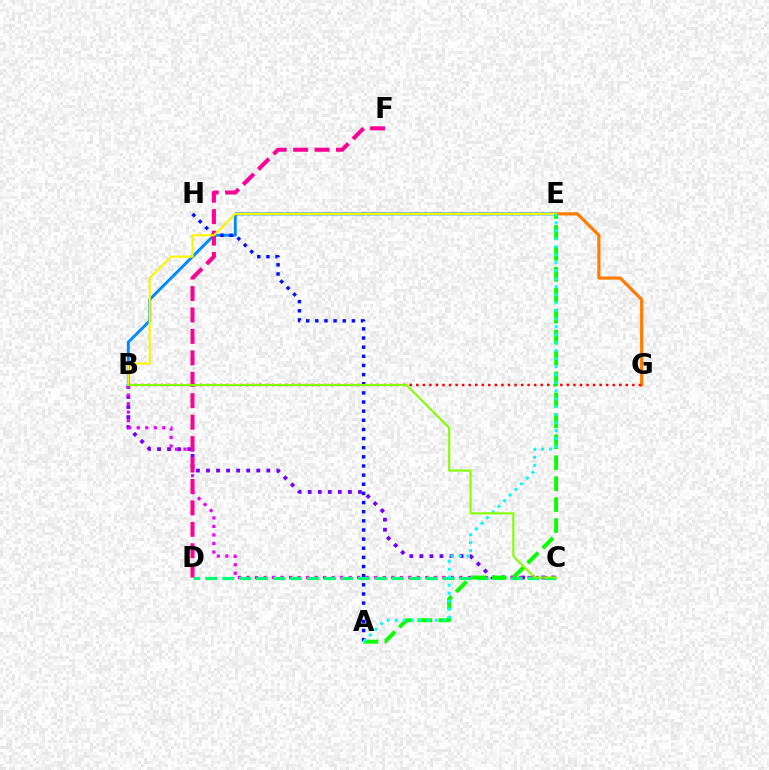{('B', 'E'): [{'color': '#008cff', 'line_style': 'solid', 'thickness': 2.1}, {'color': '#fcf500', 'line_style': 'solid', 'thickness': 1.53}], ('B', 'C'): [{'color': '#7200ff', 'line_style': 'dotted', 'thickness': 2.73}, {'color': '#ee00ff', 'line_style': 'dotted', 'thickness': 2.31}, {'color': '#84ff00', 'line_style': 'solid', 'thickness': 1.52}], ('E', 'G'): [{'color': '#ff7c00', 'line_style': 'solid', 'thickness': 2.28}], ('A', 'H'): [{'color': '#0010ff', 'line_style': 'dotted', 'thickness': 2.48}], ('C', 'D'): [{'color': '#00ff74', 'line_style': 'dashed', 'thickness': 2.31}], ('D', 'F'): [{'color': '#ff0094', 'line_style': 'dashed', 'thickness': 2.91}], ('B', 'G'): [{'color': '#ff0000', 'line_style': 'dotted', 'thickness': 1.78}], ('A', 'E'): [{'color': '#08ff00', 'line_style': 'dashed', 'thickness': 2.84}, {'color': '#00fff6', 'line_style': 'dotted', 'thickness': 2.17}]}